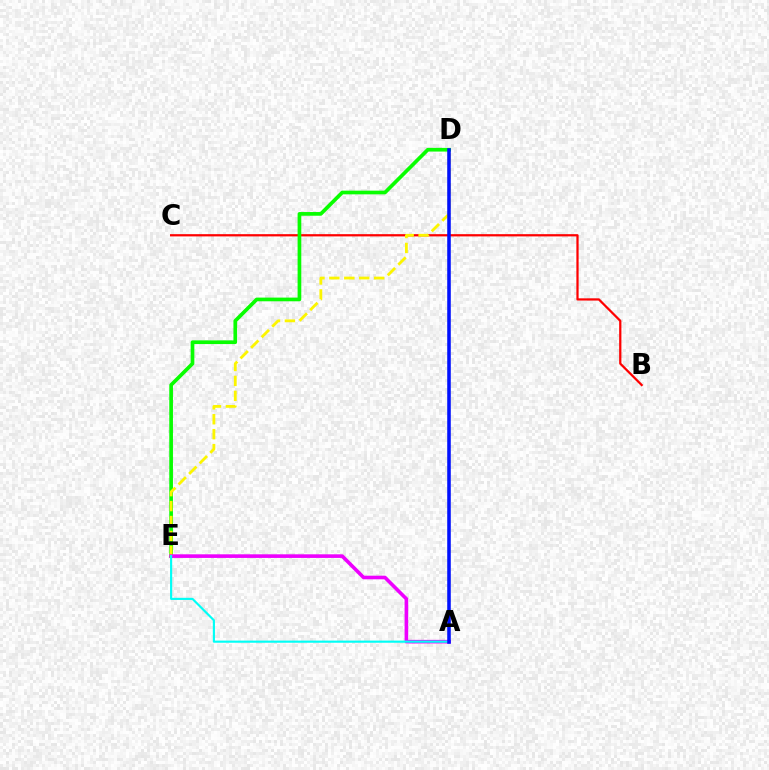{('B', 'C'): [{'color': '#ff0000', 'line_style': 'solid', 'thickness': 1.62}], ('D', 'E'): [{'color': '#08ff00', 'line_style': 'solid', 'thickness': 2.66}, {'color': '#fcf500', 'line_style': 'dashed', 'thickness': 2.03}], ('A', 'E'): [{'color': '#ee00ff', 'line_style': 'solid', 'thickness': 2.6}, {'color': '#00fff6', 'line_style': 'solid', 'thickness': 1.54}], ('A', 'D'): [{'color': '#0010ff', 'line_style': 'solid', 'thickness': 2.56}]}